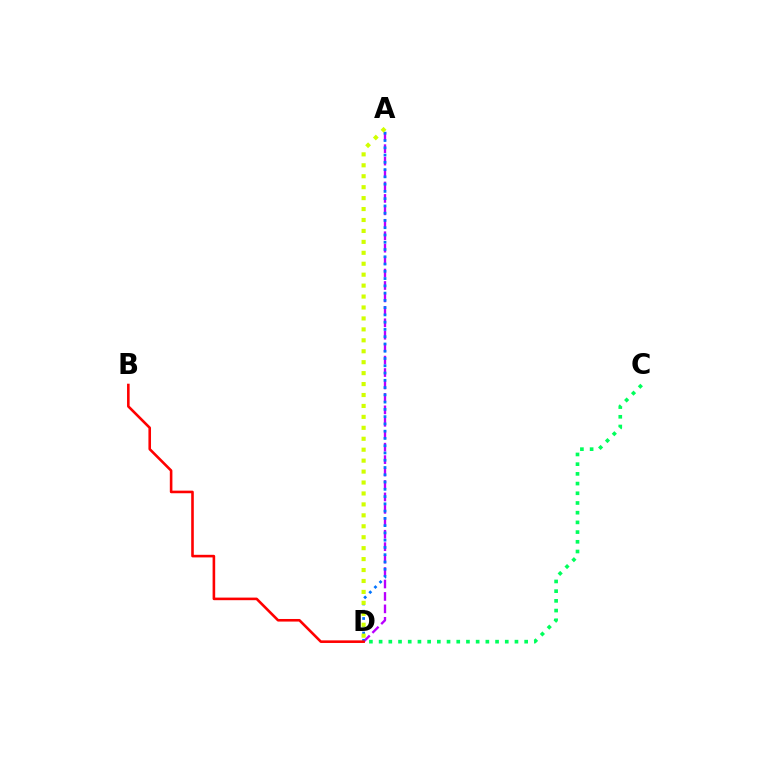{('C', 'D'): [{'color': '#00ff5c', 'line_style': 'dotted', 'thickness': 2.64}], ('A', 'D'): [{'color': '#b900ff', 'line_style': 'dashed', 'thickness': 1.69}, {'color': '#0074ff', 'line_style': 'dotted', 'thickness': 1.97}, {'color': '#d1ff00', 'line_style': 'dotted', 'thickness': 2.97}], ('B', 'D'): [{'color': '#ff0000', 'line_style': 'solid', 'thickness': 1.87}]}